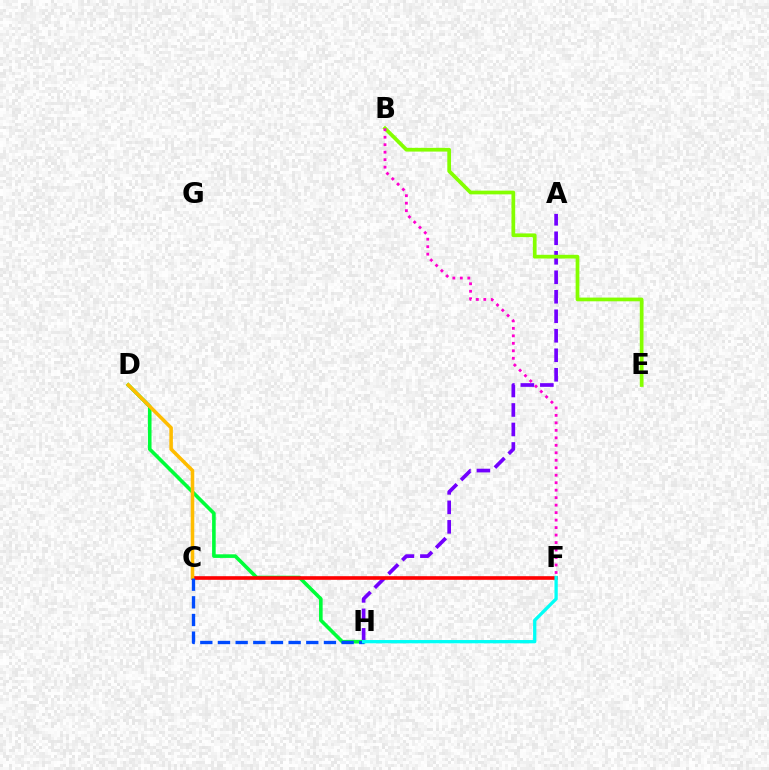{('A', 'H'): [{'color': '#7200ff', 'line_style': 'dashed', 'thickness': 2.65}], ('D', 'H'): [{'color': '#00ff39', 'line_style': 'solid', 'thickness': 2.59}], ('C', 'F'): [{'color': '#ff0000', 'line_style': 'solid', 'thickness': 2.62}], ('B', 'E'): [{'color': '#84ff00', 'line_style': 'solid', 'thickness': 2.68}], ('C', 'D'): [{'color': '#ffbd00', 'line_style': 'solid', 'thickness': 2.55}], ('C', 'H'): [{'color': '#004bff', 'line_style': 'dashed', 'thickness': 2.4}], ('F', 'H'): [{'color': '#00fff6', 'line_style': 'solid', 'thickness': 2.36}], ('B', 'F'): [{'color': '#ff00cf', 'line_style': 'dotted', 'thickness': 2.03}]}